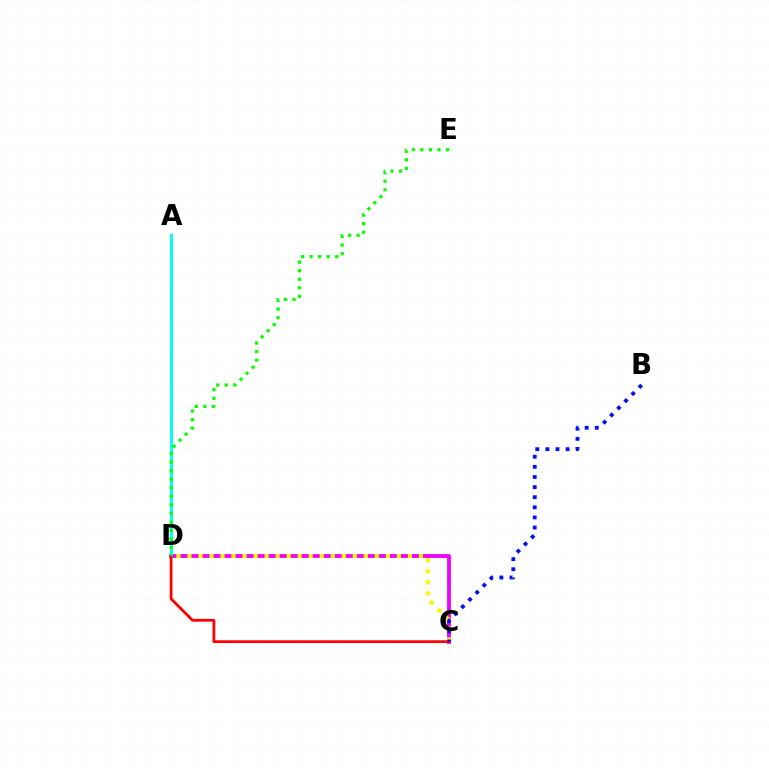{('C', 'D'): [{'color': '#ee00ff', 'line_style': 'solid', 'thickness': 2.74}, {'color': '#fcf500', 'line_style': 'dotted', 'thickness': 2.99}, {'color': '#ff0000', 'line_style': 'solid', 'thickness': 1.99}], ('A', 'D'): [{'color': '#00fff6', 'line_style': 'solid', 'thickness': 2.16}], ('B', 'C'): [{'color': '#0010ff', 'line_style': 'dotted', 'thickness': 2.75}], ('D', 'E'): [{'color': '#08ff00', 'line_style': 'dotted', 'thickness': 2.32}]}